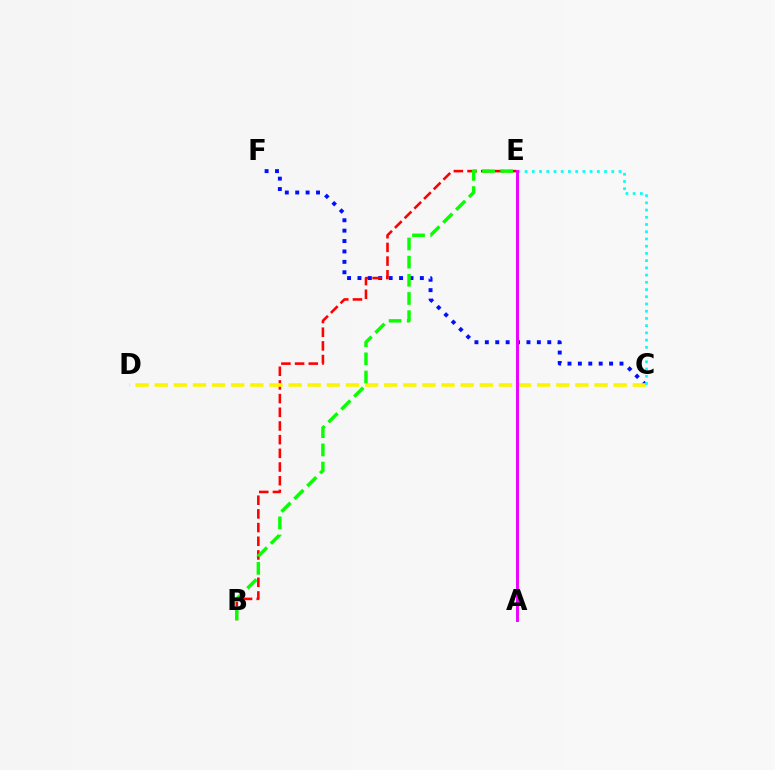{('C', 'F'): [{'color': '#0010ff', 'line_style': 'dotted', 'thickness': 2.83}], ('B', 'E'): [{'color': '#ff0000', 'line_style': 'dashed', 'thickness': 1.86}, {'color': '#08ff00', 'line_style': 'dashed', 'thickness': 2.47}], ('C', 'D'): [{'color': '#fcf500', 'line_style': 'dashed', 'thickness': 2.6}], ('C', 'E'): [{'color': '#00fff6', 'line_style': 'dotted', 'thickness': 1.96}], ('A', 'E'): [{'color': '#ee00ff', 'line_style': 'solid', 'thickness': 2.11}]}